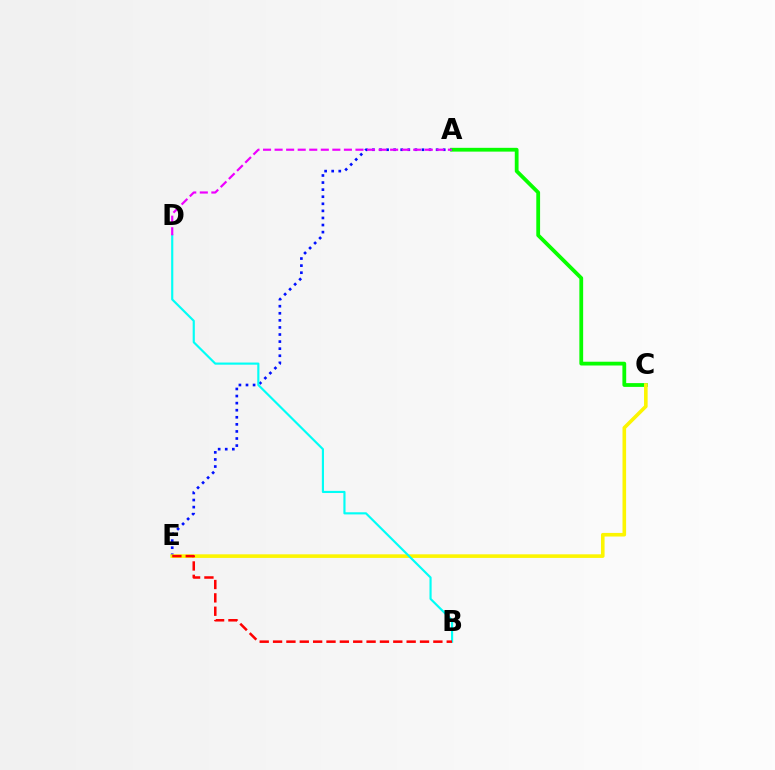{('A', 'E'): [{'color': '#0010ff', 'line_style': 'dotted', 'thickness': 1.92}], ('A', 'C'): [{'color': '#08ff00', 'line_style': 'solid', 'thickness': 2.73}], ('C', 'E'): [{'color': '#fcf500', 'line_style': 'solid', 'thickness': 2.59}], ('B', 'D'): [{'color': '#00fff6', 'line_style': 'solid', 'thickness': 1.55}], ('A', 'D'): [{'color': '#ee00ff', 'line_style': 'dashed', 'thickness': 1.57}], ('B', 'E'): [{'color': '#ff0000', 'line_style': 'dashed', 'thickness': 1.81}]}